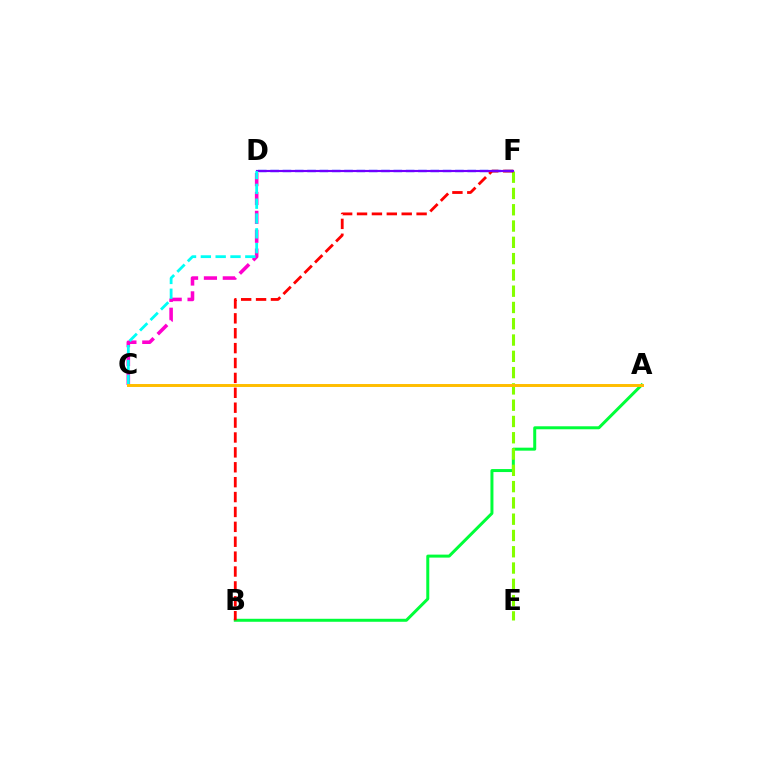{('A', 'B'): [{'color': '#00ff39', 'line_style': 'solid', 'thickness': 2.16}], ('C', 'D'): [{'color': '#ff00cf', 'line_style': 'dashed', 'thickness': 2.56}, {'color': '#00fff6', 'line_style': 'dashed', 'thickness': 2.01}], ('E', 'F'): [{'color': '#84ff00', 'line_style': 'dashed', 'thickness': 2.21}], ('B', 'F'): [{'color': '#ff0000', 'line_style': 'dashed', 'thickness': 2.02}], ('D', 'F'): [{'color': '#004bff', 'line_style': 'dashed', 'thickness': 1.67}, {'color': '#7200ff', 'line_style': 'solid', 'thickness': 1.55}], ('A', 'C'): [{'color': '#ffbd00', 'line_style': 'solid', 'thickness': 2.13}]}